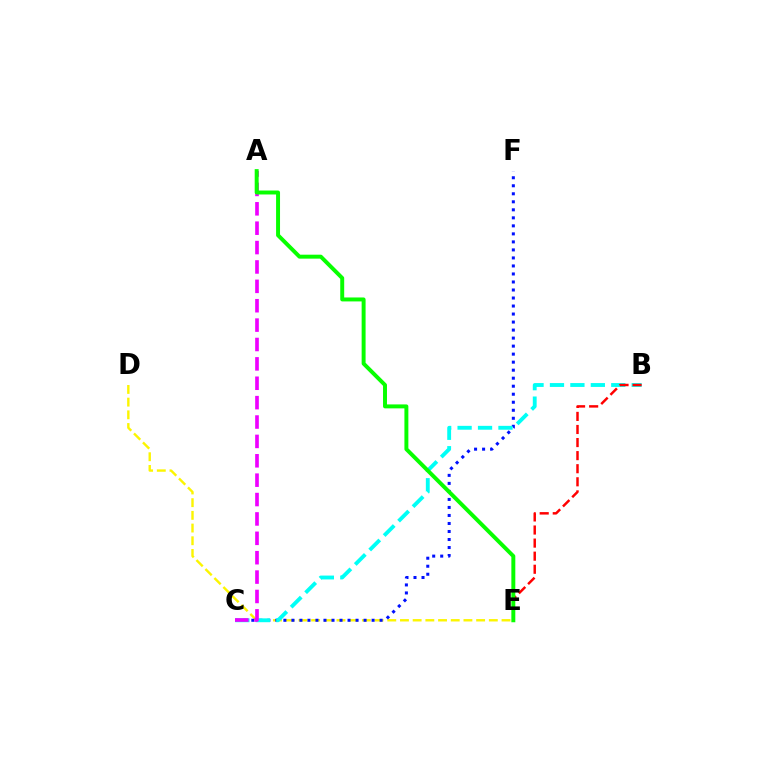{('D', 'E'): [{'color': '#fcf500', 'line_style': 'dashed', 'thickness': 1.72}], ('C', 'F'): [{'color': '#0010ff', 'line_style': 'dotted', 'thickness': 2.18}], ('B', 'C'): [{'color': '#00fff6', 'line_style': 'dashed', 'thickness': 2.78}], ('A', 'C'): [{'color': '#ee00ff', 'line_style': 'dashed', 'thickness': 2.63}], ('B', 'E'): [{'color': '#ff0000', 'line_style': 'dashed', 'thickness': 1.78}], ('A', 'E'): [{'color': '#08ff00', 'line_style': 'solid', 'thickness': 2.84}]}